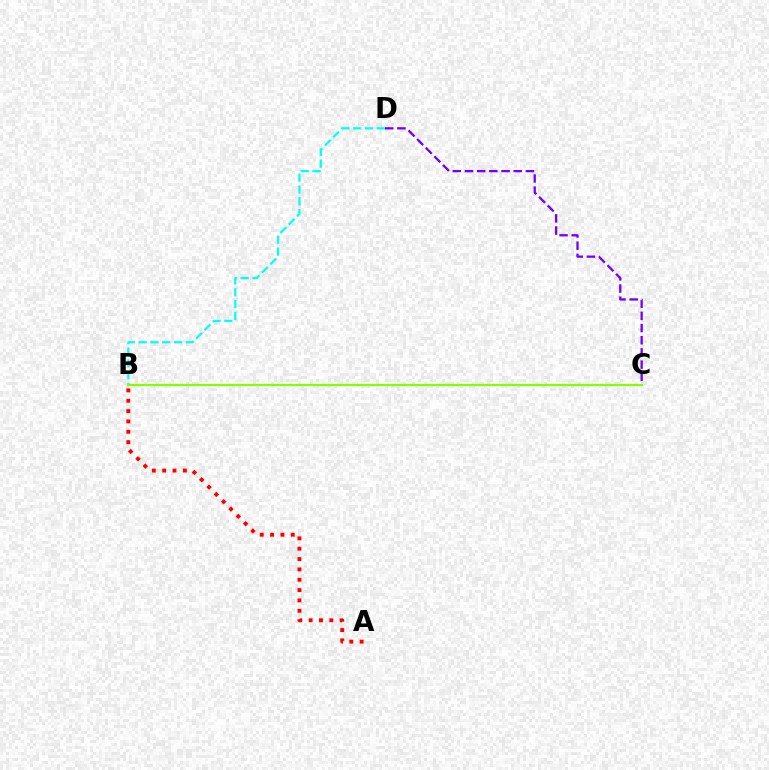{('B', 'D'): [{'color': '#00fff6', 'line_style': 'dashed', 'thickness': 1.61}], ('A', 'B'): [{'color': '#ff0000', 'line_style': 'dotted', 'thickness': 2.81}], ('C', 'D'): [{'color': '#7200ff', 'line_style': 'dashed', 'thickness': 1.65}], ('B', 'C'): [{'color': '#84ff00', 'line_style': 'solid', 'thickness': 1.58}]}